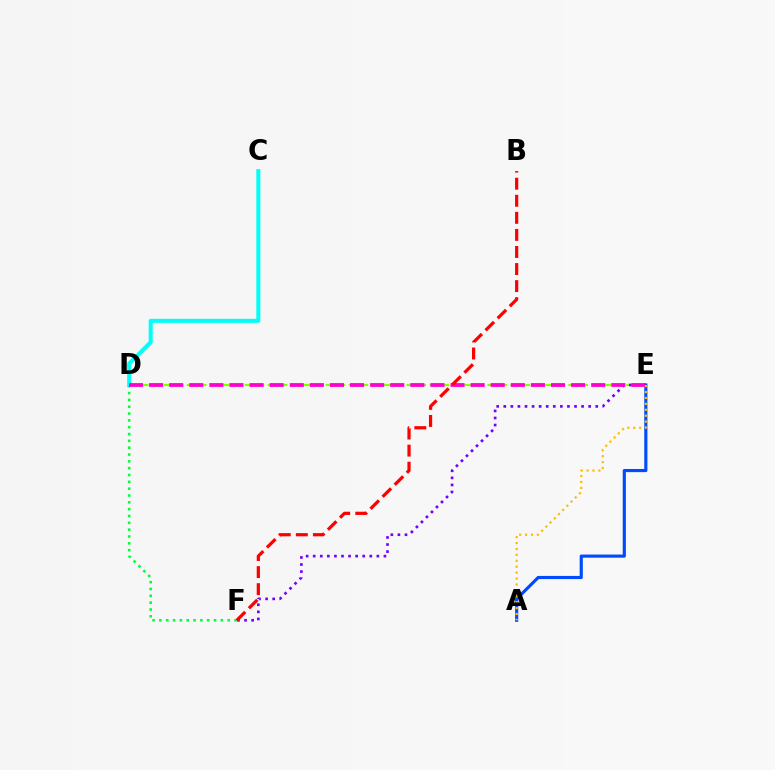{('D', 'F'): [{'color': '#00ff39', 'line_style': 'dotted', 'thickness': 1.86}], ('C', 'D'): [{'color': '#00fff6', 'line_style': 'solid', 'thickness': 2.9}], ('D', 'E'): [{'color': '#84ff00', 'line_style': 'dashed', 'thickness': 1.57}, {'color': '#ff00cf', 'line_style': 'dashed', 'thickness': 2.73}], ('A', 'E'): [{'color': '#004bff', 'line_style': 'solid', 'thickness': 2.26}, {'color': '#ffbd00', 'line_style': 'dotted', 'thickness': 1.61}], ('E', 'F'): [{'color': '#7200ff', 'line_style': 'dotted', 'thickness': 1.92}], ('B', 'F'): [{'color': '#ff0000', 'line_style': 'dashed', 'thickness': 2.32}]}